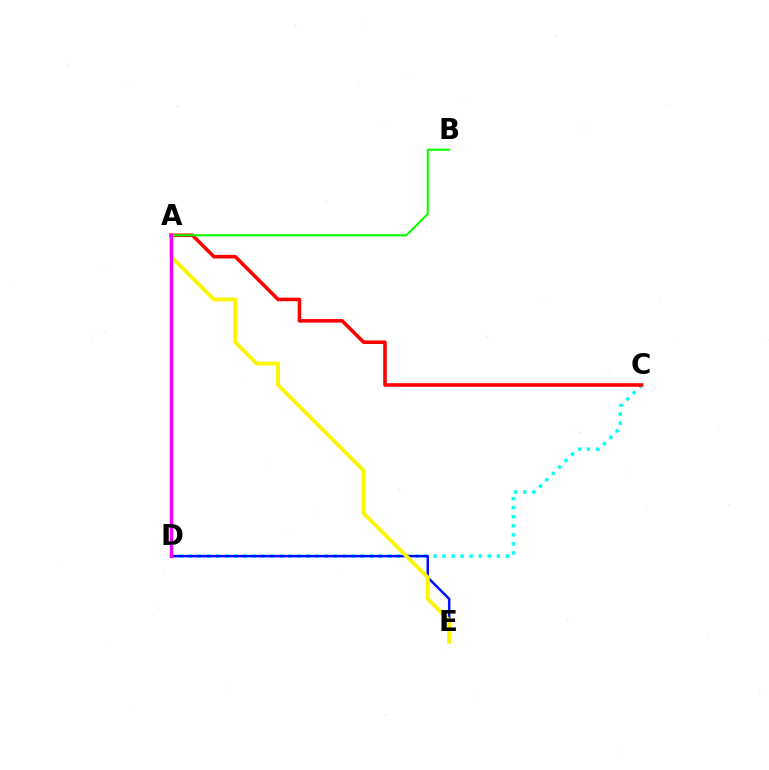{('C', 'D'): [{'color': '#00fff6', 'line_style': 'dotted', 'thickness': 2.46}], ('D', 'E'): [{'color': '#0010ff', 'line_style': 'solid', 'thickness': 1.8}], ('A', 'E'): [{'color': '#fcf500', 'line_style': 'solid', 'thickness': 2.76}], ('A', 'C'): [{'color': '#ff0000', 'line_style': 'solid', 'thickness': 2.56}], ('A', 'B'): [{'color': '#08ff00', 'line_style': 'solid', 'thickness': 1.51}], ('A', 'D'): [{'color': '#ee00ff', 'line_style': 'solid', 'thickness': 2.42}]}